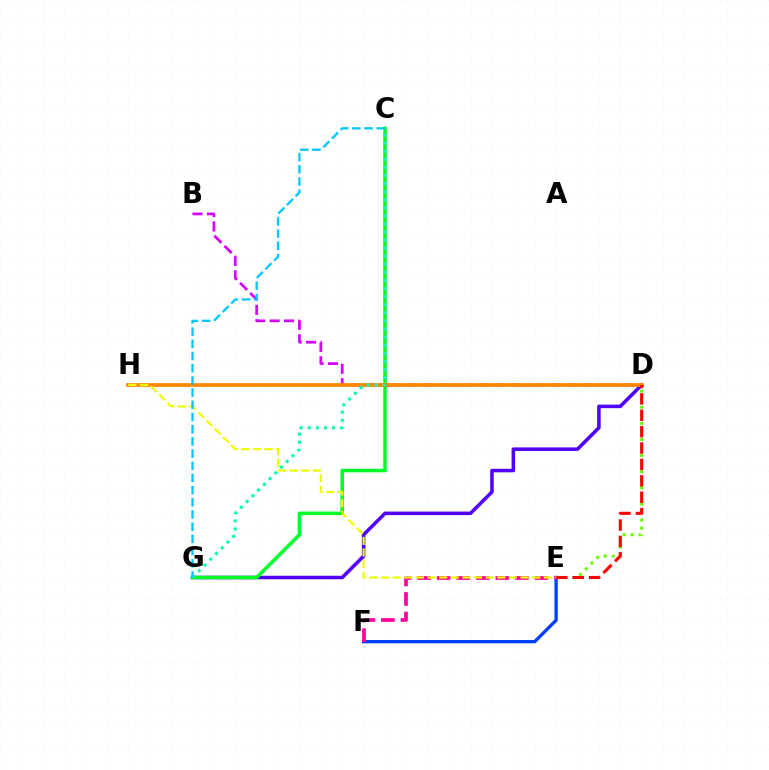{('E', 'F'): [{'color': '#003fff', 'line_style': 'solid', 'thickness': 2.38}, {'color': '#ff00a0', 'line_style': 'dashed', 'thickness': 2.66}], ('D', 'G'): [{'color': '#4f00ff', 'line_style': 'solid', 'thickness': 2.54}], ('C', 'G'): [{'color': '#00ff27', 'line_style': 'solid', 'thickness': 2.53}, {'color': '#00ffaf', 'line_style': 'dotted', 'thickness': 2.2}, {'color': '#00c7ff', 'line_style': 'dashed', 'thickness': 1.66}], ('B', 'D'): [{'color': '#d600ff', 'line_style': 'dashed', 'thickness': 1.96}], ('D', 'H'): [{'color': '#ff8800', 'line_style': 'solid', 'thickness': 2.66}], ('D', 'E'): [{'color': '#66ff00', 'line_style': 'dotted', 'thickness': 2.19}, {'color': '#ff0000', 'line_style': 'dashed', 'thickness': 2.23}], ('E', 'H'): [{'color': '#eeff00', 'line_style': 'dashed', 'thickness': 1.58}]}